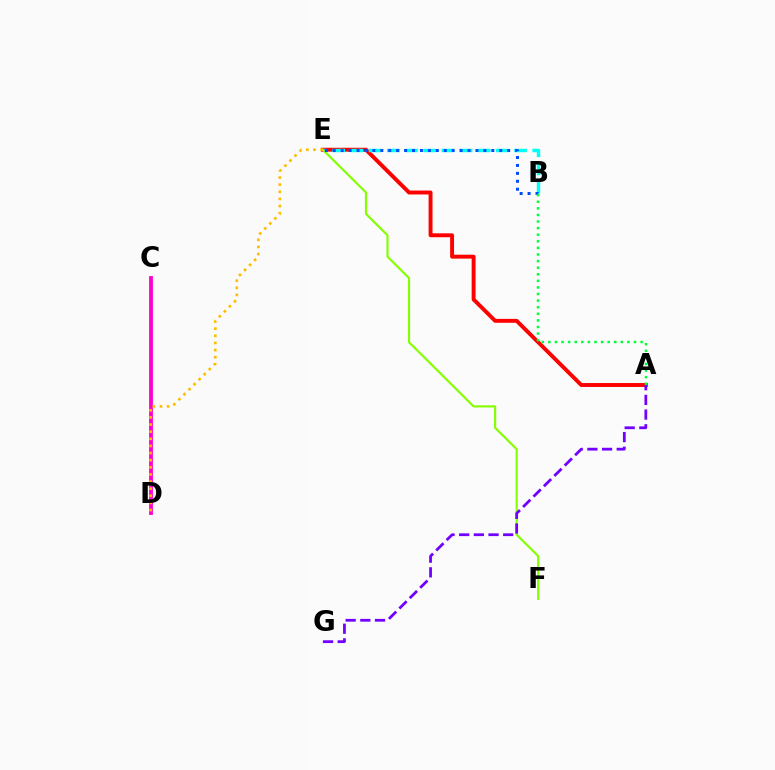{('A', 'E'): [{'color': '#ff0000', 'line_style': 'solid', 'thickness': 2.82}], ('C', 'D'): [{'color': '#ff00cf', 'line_style': 'solid', 'thickness': 2.75}], ('B', 'E'): [{'color': '#00fff6', 'line_style': 'dashed', 'thickness': 2.47}, {'color': '#004bff', 'line_style': 'dotted', 'thickness': 2.15}], ('E', 'F'): [{'color': '#84ff00', 'line_style': 'solid', 'thickness': 1.54}], ('A', 'B'): [{'color': '#00ff39', 'line_style': 'dotted', 'thickness': 1.79}], ('D', 'E'): [{'color': '#ffbd00', 'line_style': 'dotted', 'thickness': 1.93}], ('A', 'G'): [{'color': '#7200ff', 'line_style': 'dashed', 'thickness': 1.99}]}